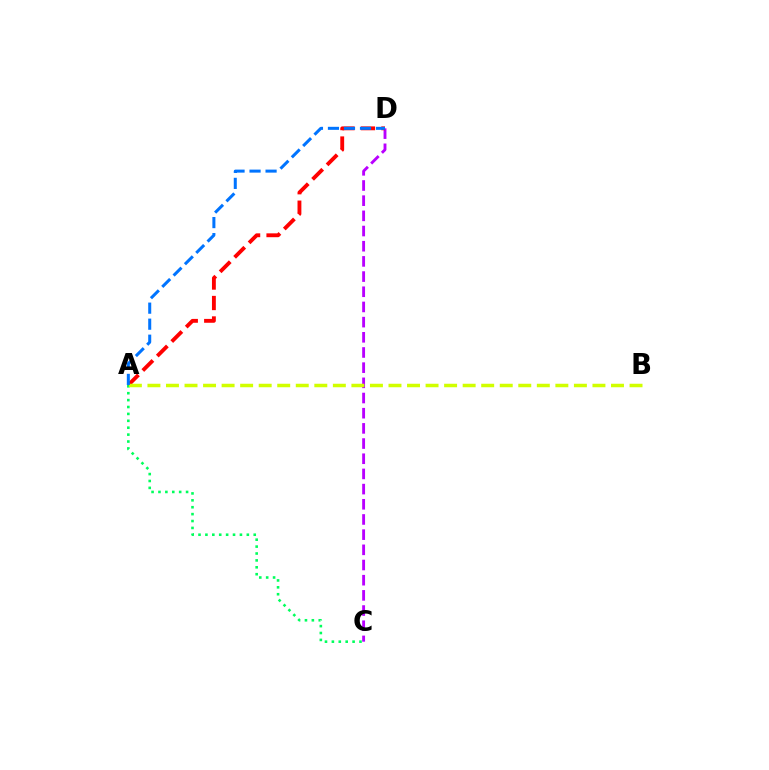{('C', 'D'): [{'color': '#b900ff', 'line_style': 'dashed', 'thickness': 2.06}], ('A', 'C'): [{'color': '#00ff5c', 'line_style': 'dotted', 'thickness': 1.88}], ('A', 'D'): [{'color': '#ff0000', 'line_style': 'dashed', 'thickness': 2.78}, {'color': '#0074ff', 'line_style': 'dashed', 'thickness': 2.18}], ('A', 'B'): [{'color': '#d1ff00', 'line_style': 'dashed', 'thickness': 2.52}]}